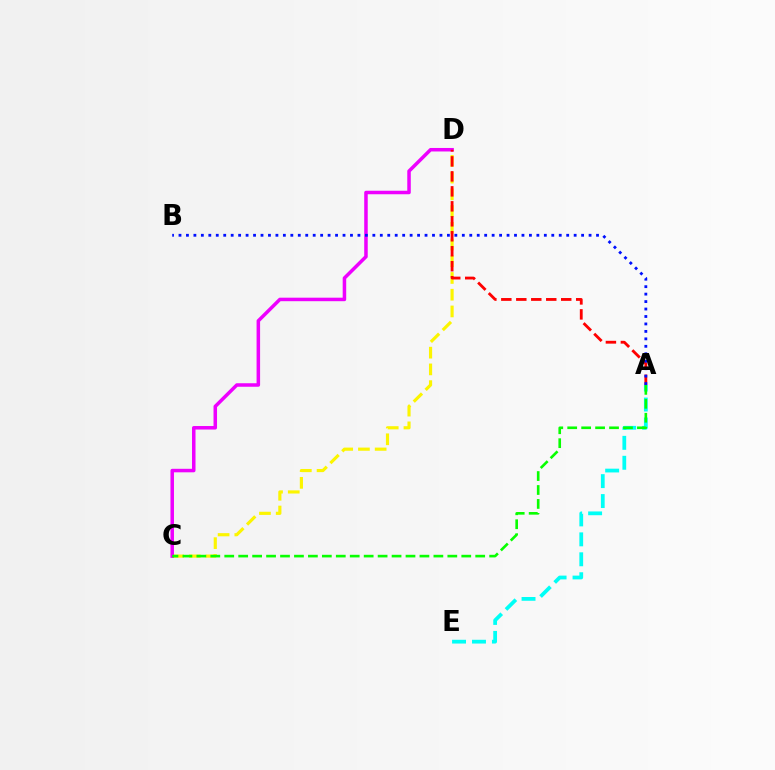{('C', 'D'): [{'color': '#fcf500', 'line_style': 'dashed', 'thickness': 2.27}, {'color': '#ee00ff', 'line_style': 'solid', 'thickness': 2.53}], ('A', 'E'): [{'color': '#00fff6', 'line_style': 'dashed', 'thickness': 2.71}], ('A', 'D'): [{'color': '#ff0000', 'line_style': 'dashed', 'thickness': 2.03}], ('A', 'C'): [{'color': '#08ff00', 'line_style': 'dashed', 'thickness': 1.89}], ('A', 'B'): [{'color': '#0010ff', 'line_style': 'dotted', 'thickness': 2.03}]}